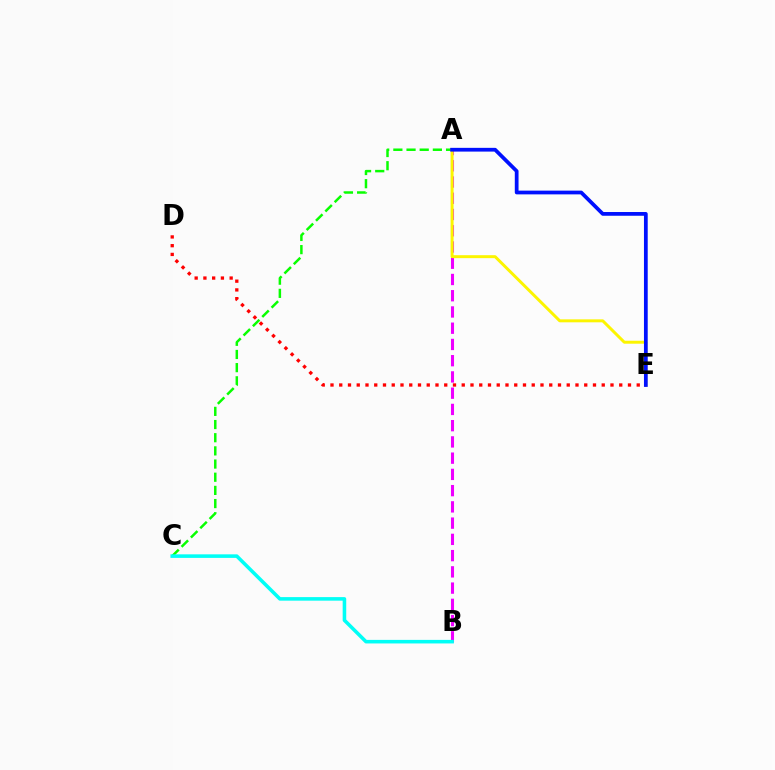{('A', 'C'): [{'color': '#08ff00', 'line_style': 'dashed', 'thickness': 1.79}], ('A', 'B'): [{'color': '#ee00ff', 'line_style': 'dashed', 'thickness': 2.21}], ('A', 'E'): [{'color': '#fcf500', 'line_style': 'solid', 'thickness': 2.14}, {'color': '#0010ff', 'line_style': 'solid', 'thickness': 2.7}], ('B', 'C'): [{'color': '#00fff6', 'line_style': 'solid', 'thickness': 2.56}], ('D', 'E'): [{'color': '#ff0000', 'line_style': 'dotted', 'thickness': 2.38}]}